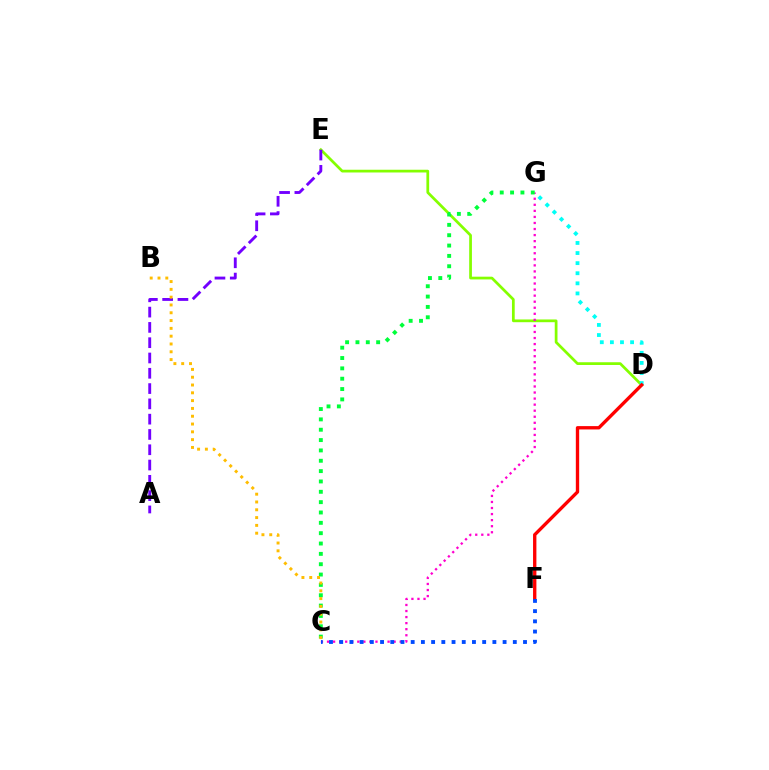{('D', 'E'): [{'color': '#84ff00', 'line_style': 'solid', 'thickness': 1.97}], ('A', 'E'): [{'color': '#7200ff', 'line_style': 'dashed', 'thickness': 2.08}], ('C', 'G'): [{'color': '#ff00cf', 'line_style': 'dotted', 'thickness': 1.65}, {'color': '#00ff39', 'line_style': 'dotted', 'thickness': 2.81}], ('D', 'G'): [{'color': '#00fff6', 'line_style': 'dotted', 'thickness': 2.74}], ('D', 'F'): [{'color': '#ff0000', 'line_style': 'solid', 'thickness': 2.41}], ('B', 'C'): [{'color': '#ffbd00', 'line_style': 'dotted', 'thickness': 2.12}], ('C', 'F'): [{'color': '#004bff', 'line_style': 'dotted', 'thickness': 2.77}]}